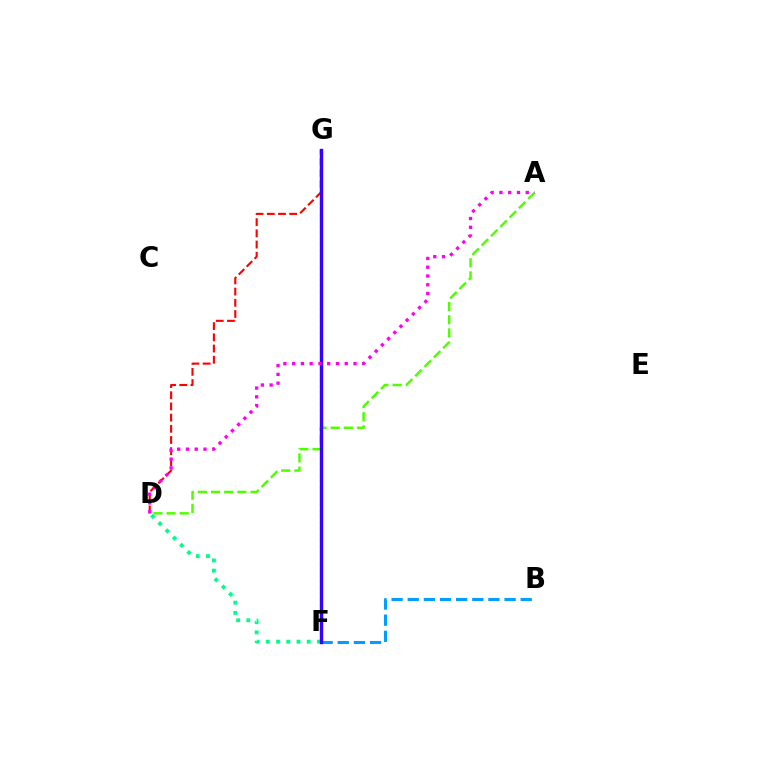{('D', 'G'): [{'color': '#ff0000', 'line_style': 'dashed', 'thickness': 1.52}], ('D', 'F'): [{'color': '#00ff86', 'line_style': 'dotted', 'thickness': 2.78}], ('F', 'G'): [{'color': '#ffd500', 'line_style': 'dotted', 'thickness': 1.61}, {'color': '#3700ff', 'line_style': 'solid', 'thickness': 2.44}], ('B', 'F'): [{'color': '#009eff', 'line_style': 'dashed', 'thickness': 2.19}], ('A', 'D'): [{'color': '#4fff00', 'line_style': 'dashed', 'thickness': 1.79}, {'color': '#ff00ed', 'line_style': 'dotted', 'thickness': 2.38}]}